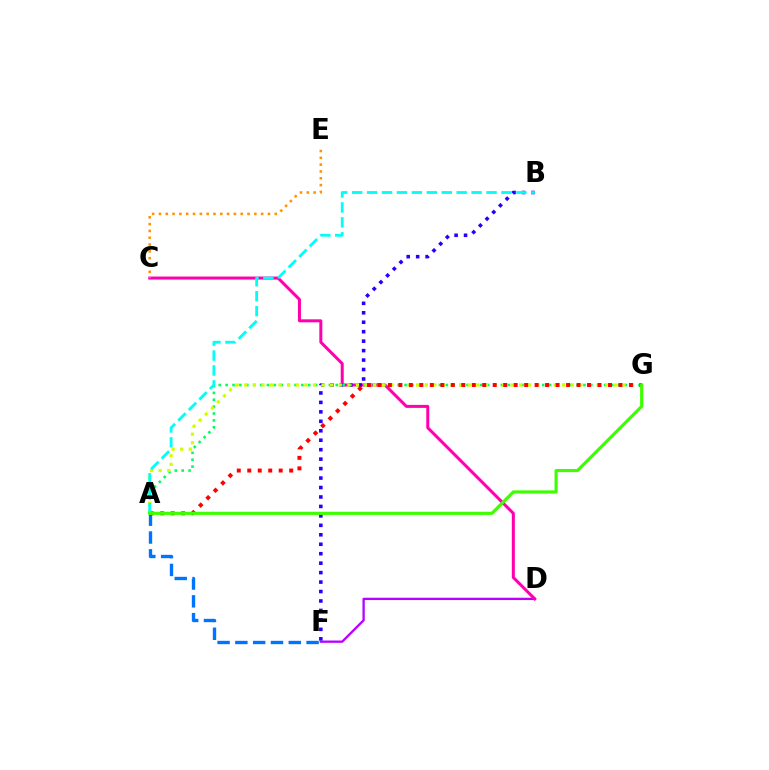{('D', 'F'): [{'color': '#b900ff', 'line_style': 'solid', 'thickness': 1.66}], ('C', 'D'): [{'color': '#ff00ac', 'line_style': 'solid', 'thickness': 2.17}], ('A', 'F'): [{'color': '#0074ff', 'line_style': 'dashed', 'thickness': 2.42}], ('B', 'F'): [{'color': '#2500ff', 'line_style': 'dotted', 'thickness': 2.57}], ('A', 'G'): [{'color': '#00ff5c', 'line_style': 'dotted', 'thickness': 1.87}, {'color': '#d1ff00', 'line_style': 'dotted', 'thickness': 2.34}, {'color': '#ff0000', 'line_style': 'dotted', 'thickness': 2.85}, {'color': '#3dff00', 'line_style': 'solid', 'thickness': 2.27}], ('C', 'E'): [{'color': '#ff9400', 'line_style': 'dotted', 'thickness': 1.85}], ('A', 'B'): [{'color': '#00fff6', 'line_style': 'dashed', 'thickness': 2.03}]}